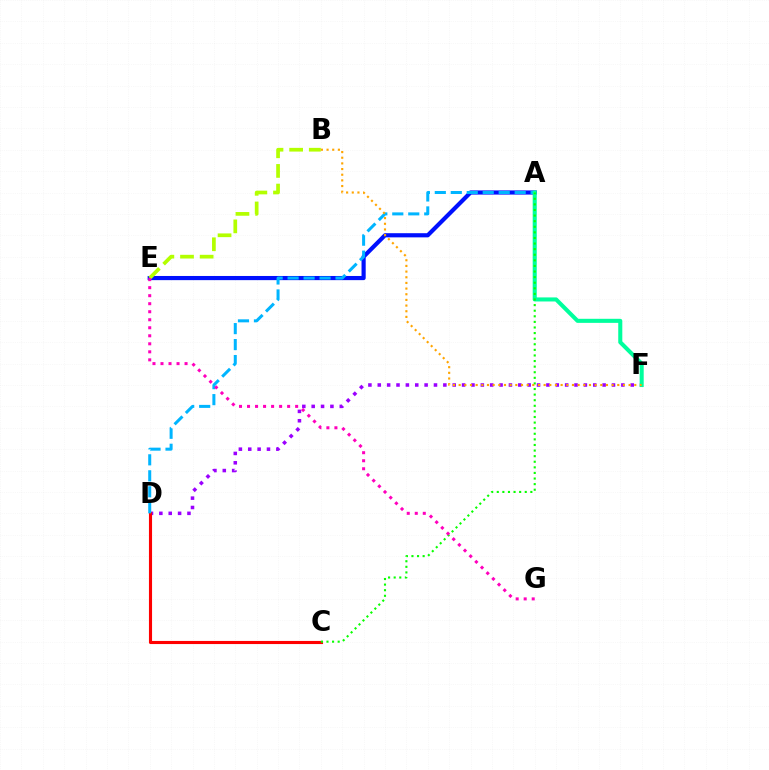{('D', 'F'): [{'color': '#9b00ff', 'line_style': 'dotted', 'thickness': 2.55}], ('A', 'E'): [{'color': '#0010ff', 'line_style': 'solid', 'thickness': 3.0}], ('C', 'D'): [{'color': '#ff0000', 'line_style': 'solid', 'thickness': 2.24}], ('A', 'D'): [{'color': '#00b5ff', 'line_style': 'dashed', 'thickness': 2.17}], ('B', 'E'): [{'color': '#b3ff00', 'line_style': 'dashed', 'thickness': 2.67}], ('A', 'F'): [{'color': '#00ff9d', 'line_style': 'solid', 'thickness': 2.93}], ('A', 'C'): [{'color': '#08ff00', 'line_style': 'dotted', 'thickness': 1.52}], ('B', 'F'): [{'color': '#ffa500', 'line_style': 'dotted', 'thickness': 1.54}], ('E', 'G'): [{'color': '#ff00bd', 'line_style': 'dotted', 'thickness': 2.18}]}